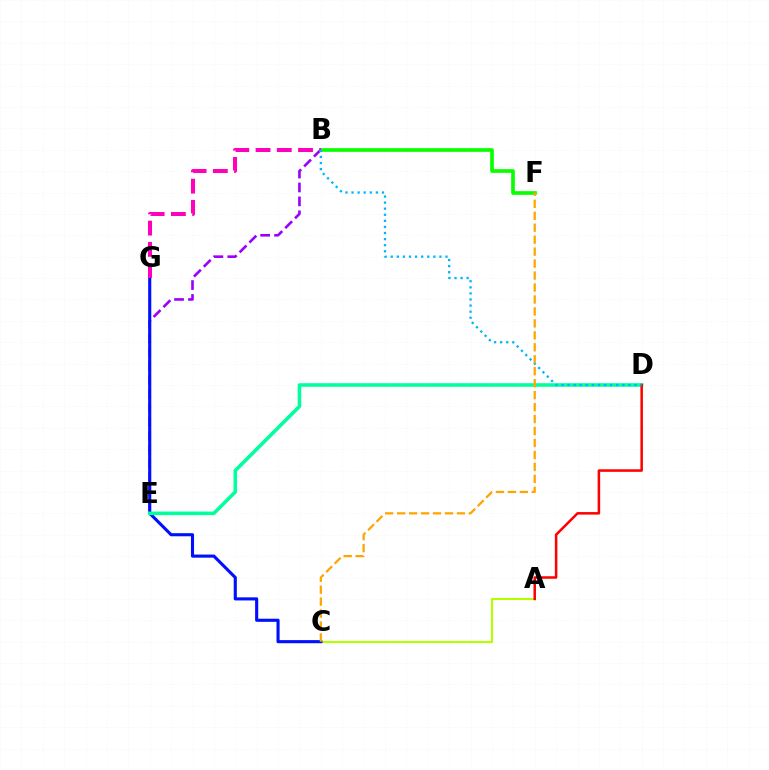{('B', 'E'): [{'color': '#9b00ff', 'line_style': 'dashed', 'thickness': 1.89}], ('A', 'C'): [{'color': '#b3ff00', 'line_style': 'solid', 'thickness': 1.52}], ('C', 'G'): [{'color': '#0010ff', 'line_style': 'solid', 'thickness': 2.24}], ('D', 'E'): [{'color': '#00ff9d', 'line_style': 'solid', 'thickness': 2.57}], ('A', 'D'): [{'color': '#ff0000', 'line_style': 'solid', 'thickness': 1.81}], ('B', 'F'): [{'color': '#08ff00', 'line_style': 'solid', 'thickness': 2.64}], ('B', 'G'): [{'color': '#ff00bd', 'line_style': 'dashed', 'thickness': 2.89}], ('B', 'D'): [{'color': '#00b5ff', 'line_style': 'dotted', 'thickness': 1.65}], ('C', 'F'): [{'color': '#ffa500', 'line_style': 'dashed', 'thickness': 1.62}]}